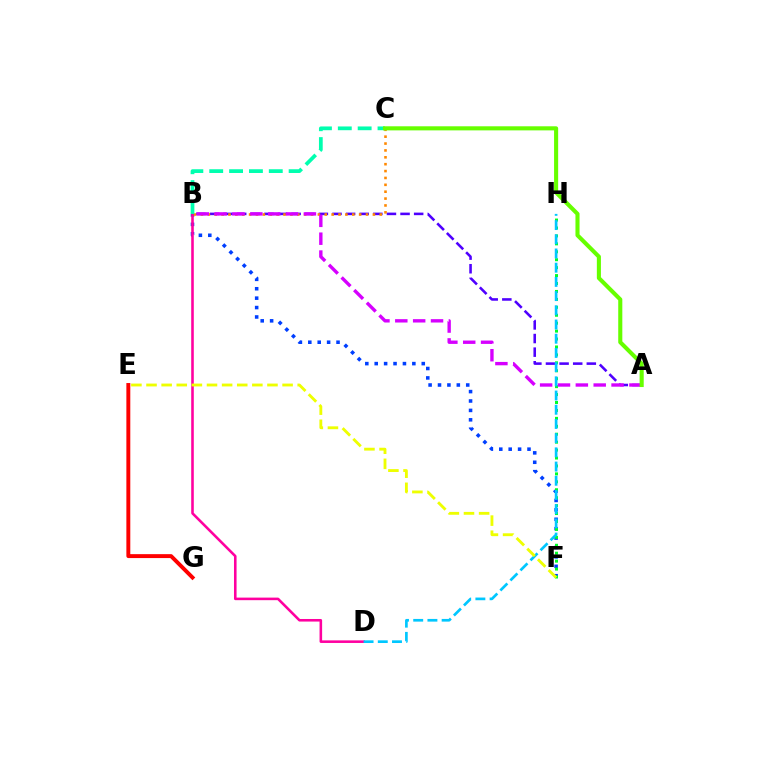{('A', 'B'): [{'color': '#4f00ff', 'line_style': 'dashed', 'thickness': 1.85}, {'color': '#d600ff', 'line_style': 'dashed', 'thickness': 2.43}], ('B', 'F'): [{'color': '#003fff', 'line_style': 'dotted', 'thickness': 2.56}], ('F', 'H'): [{'color': '#00ff27', 'line_style': 'dotted', 'thickness': 2.16}], ('B', 'D'): [{'color': '#ff00a0', 'line_style': 'solid', 'thickness': 1.86}], ('E', 'G'): [{'color': '#ff0000', 'line_style': 'solid', 'thickness': 2.83}], ('D', 'H'): [{'color': '#00c7ff', 'line_style': 'dashed', 'thickness': 1.93}], ('B', 'C'): [{'color': '#ff8800', 'line_style': 'dotted', 'thickness': 1.87}, {'color': '#00ffaf', 'line_style': 'dashed', 'thickness': 2.7}], ('E', 'F'): [{'color': '#eeff00', 'line_style': 'dashed', 'thickness': 2.05}], ('A', 'C'): [{'color': '#66ff00', 'line_style': 'solid', 'thickness': 2.94}]}